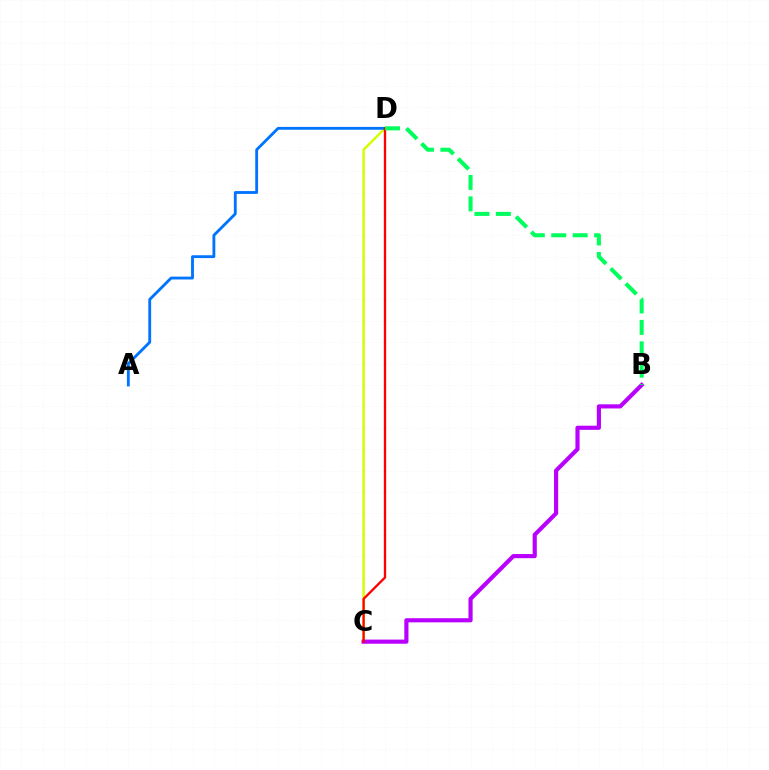{('C', 'D'): [{'color': '#d1ff00', 'line_style': 'solid', 'thickness': 1.76}, {'color': '#ff0000', 'line_style': 'solid', 'thickness': 1.68}], ('A', 'D'): [{'color': '#0074ff', 'line_style': 'solid', 'thickness': 2.05}], ('B', 'C'): [{'color': '#b900ff', 'line_style': 'solid', 'thickness': 2.98}], ('B', 'D'): [{'color': '#00ff5c', 'line_style': 'dashed', 'thickness': 2.91}]}